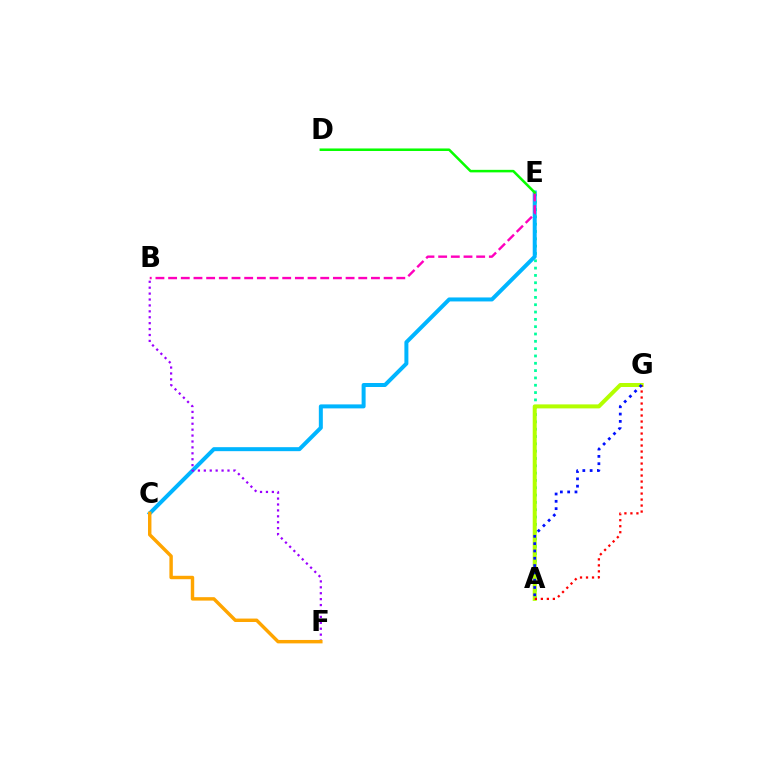{('A', 'E'): [{'color': '#00ff9d', 'line_style': 'dotted', 'thickness': 1.99}], ('A', 'G'): [{'color': '#b3ff00', 'line_style': 'solid', 'thickness': 2.87}, {'color': '#ff0000', 'line_style': 'dotted', 'thickness': 1.63}, {'color': '#0010ff', 'line_style': 'dotted', 'thickness': 1.99}], ('C', 'E'): [{'color': '#00b5ff', 'line_style': 'solid', 'thickness': 2.87}], ('B', 'E'): [{'color': '#ff00bd', 'line_style': 'dashed', 'thickness': 1.72}], ('B', 'F'): [{'color': '#9b00ff', 'line_style': 'dotted', 'thickness': 1.61}], ('D', 'E'): [{'color': '#08ff00', 'line_style': 'solid', 'thickness': 1.82}], ('C', 'F'): [{'color': '#ffa500', 'line_style': 'solid', 'thickness': 2.47}]}